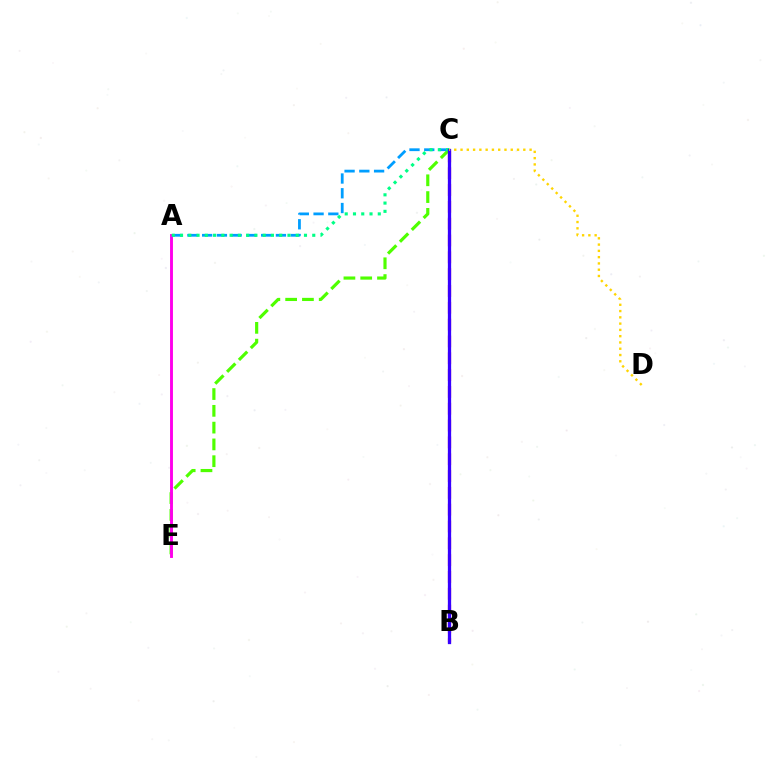{('B', 'C'): [{'color': '#ff0000', 'line_style': 'dashed', 'thickness': 2.29}, {'color': '#3700ff', 'line_style': 'solid', 'thickness': 2.36}], ('C', 'E'): [{'color': '#4fff00', 'line_style': 'dashed', 'thickness': 2.28}], ('A', 'E'): [{'color': '#ff00ed', 'line_style': 'solid', 'thickness': 2.08}], ('A', 'C'): [{'color': '#009eff', 'line_style': 'dashed', 'thickness': 2.0}, {'color': '#00ff86', 'line_style': 'dotted', 'thickness': 2.25}], ('C', 'D'): [{'color': '#ffd500', 'line_style': 'dotted', 'thickness': 1.71}]}